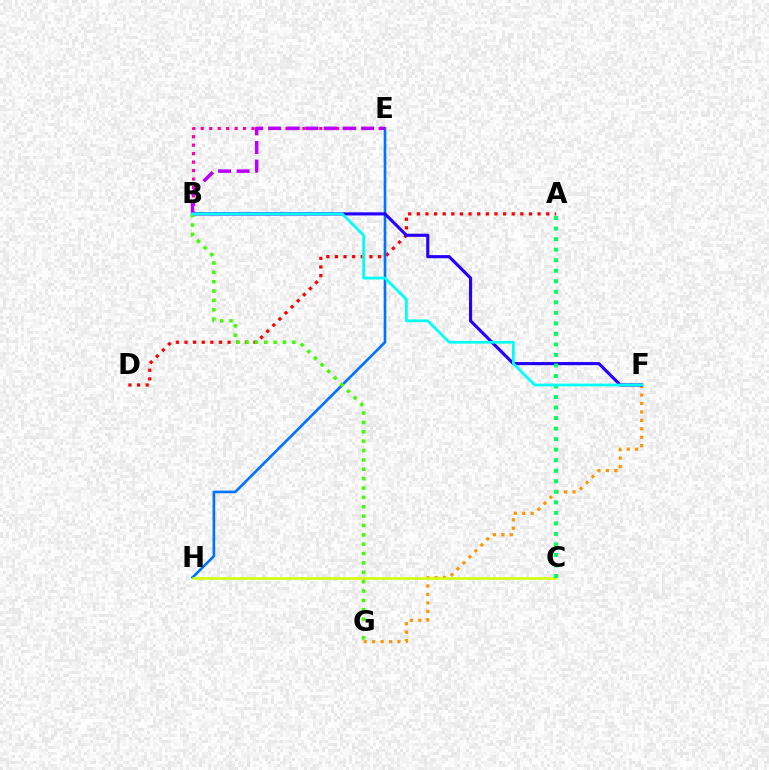{('A', 'D'): [{'color': '#ff0000', 'line_style': 'dotted', 'thickness': 2.34}], ('F', 'G'): [{'color': '#ff9400', 'line_style': 'dotted', 'thickness': 2.29}], ('E', 'H'): [{'color': '#0074ff', 'line_style': 'solid', 'thickness': 1.91}], ('C', 'H'): [{'color': '#d1ff00', 'line_style': 'solid', 'thickness': 1.84}], ('B', 'E'): [{'color': '#ff00ac', 'line_style': 'dotted', 'thickness': 2.3}, {'color': '#b900ff', 'line_style': 'dashed', 'thickness': 2.53}], ('B', 'F'): [{'color': '#2500ff', 'line_style': 'solid', 'thickness': 2.25}, {'color': '#00fff6', 'line_style': 'solid', 'thickness': 1.97}], ('A', 'C'): [{'color': '#00ff5c', 'line_style': 'dotted', 'thickness': 2.86}], ('B', 'G'): [{'color': '#3dff00', 'line_style': 'dotted', 'thickness': 2.54}]}